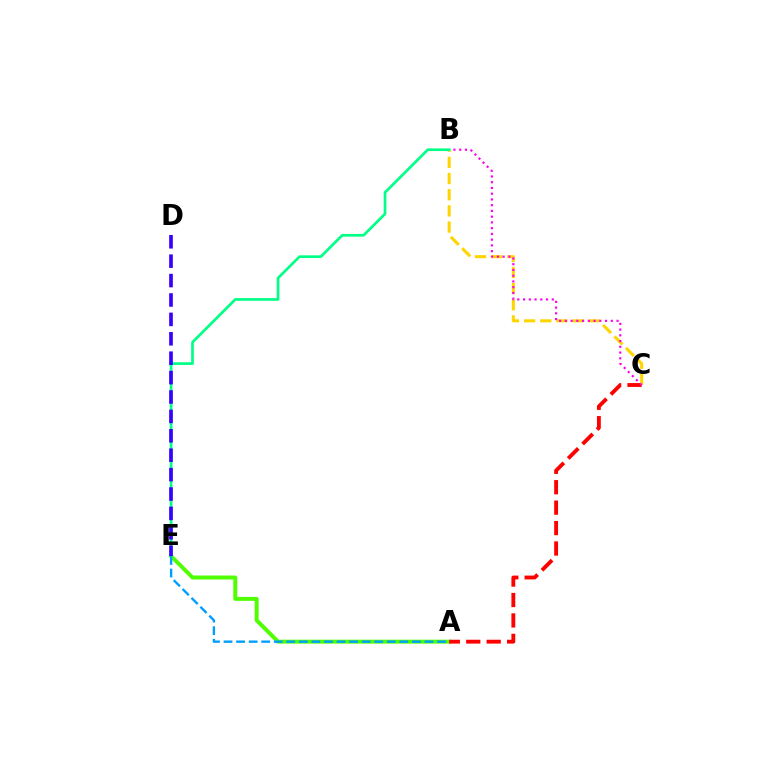{('A', 'E'): [{'color': '#4fff00', 'line_style': 'solid', 'thickness': 2.84}, {'color': '#009eff', 'line_style': 'dashed', 'thickness': 1.71}], ('A', 'C'): [{'color': '#ff0000', 'line_style': 'dashed', 'thickness': 2.78}], ('B', 'C'): [{'color': '#ffd500', 'line_style': 'dashed', 'thickness': 2.2}, {'color': '#ff00ed', 'line_style': 'dotted', 'thickness': 1.56}], ('B', 'E'): [{'color': '#00ff86', 'line_style': 'solid', 'thickness': 1.93}], ('D', 'E'): [{'color': '#3700ff', 'line_style': 'dashed', 'thickness': 2.64}]}